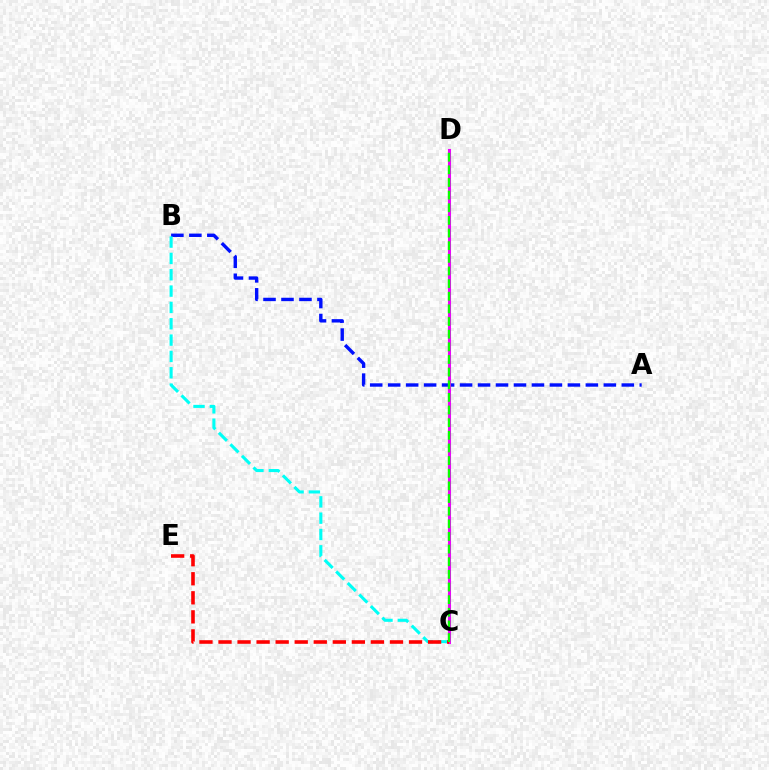{('C', 'D'): [{'color': '#fcf500', 'line_style': 'dotted', 'thickness': 1.55}, {'color': '#ee00ff', 'line_style': 'solid', 'thickness': 2.21}, {'color': '#08ff00', 'line_style': 'dashed', 'thickness': 1.72}], ('A', 'B'): [{'color': '#0010ff', 'line_style': 'dashed', 'thickness': 2.44}], ('B', 'C'): [{'color': '#00fff6', 'line_style': 'dashed', 'thickness': 2.22}], ('C', 'E'): [{'color': '#ff0000', 'line_style': 'dashed', 'thickness': 2.59}]}